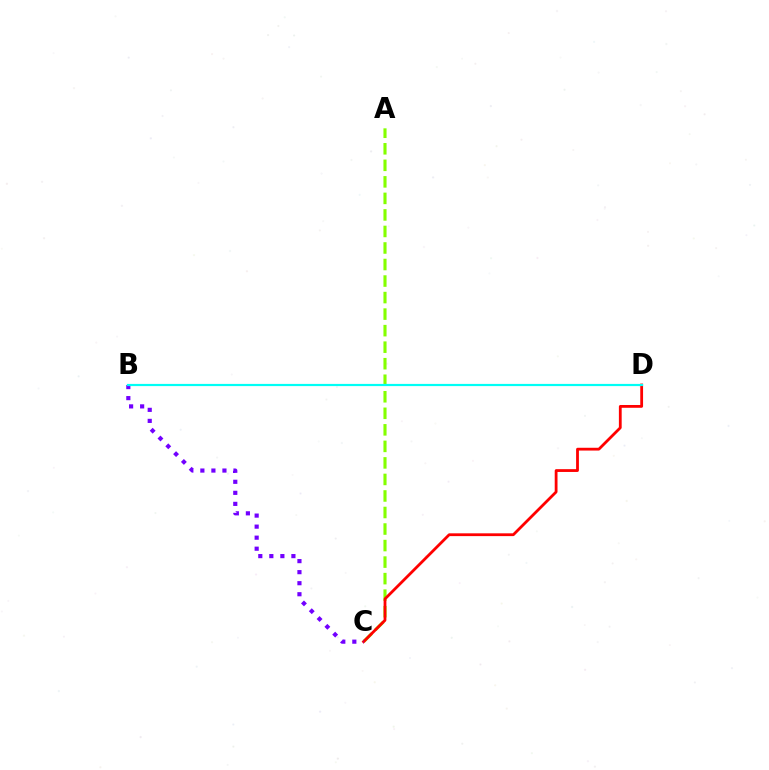{('A', 'C'): [{'color': '#84ff00', 'line_style': 'dashed', 'thickness': 2.25}], ('C', 'D'): [{'color': '#ff0000', 'line_style': 'solid', 'thickness': 2.01}], ('B', 'C'): [{'color': '#7200ff', 'line_style': 'dotted', 'thickness': 3.0}], ('B', 'D'): [{'color': '#00fff6', 'line_style': 'solid', 'thickness': 1.58}]}